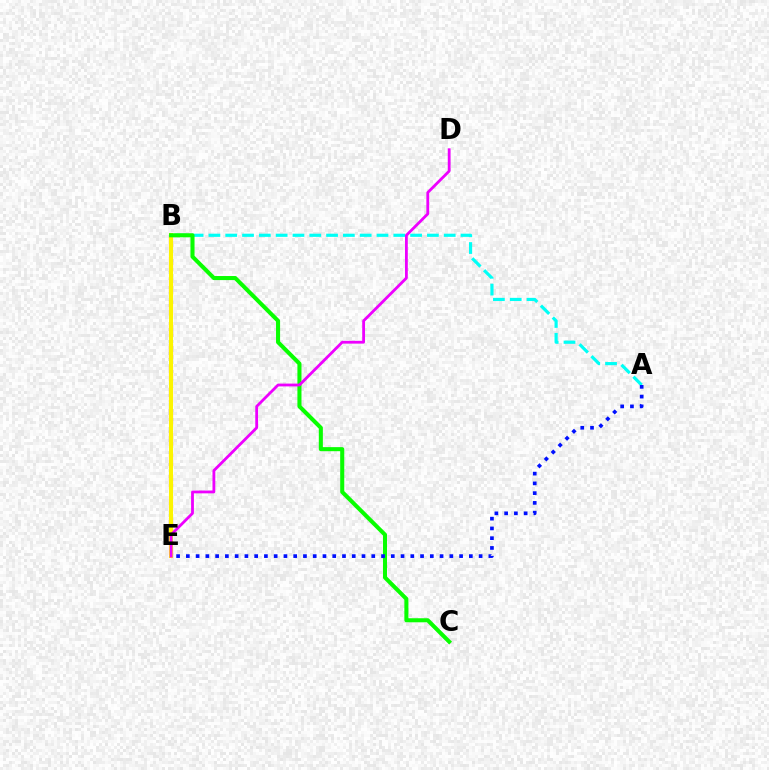{('A', 'B'): [{'color': '#00fff6', 'line_style': 'dashed', 'thickness': 2.28}], ('B', 'E'): [{'color': '#ff0000', 'line_style': 'dashed', 'thickness': 2.96}, {'color': '#fcf500', 'line_style': 'solid', 'thickness': 2.92}], ('B', 'C'): [{'color': '#08ff00', 'line_style': 'solid', 'thickness': 2.92}], ('A', 'E'): [{'color': '#0010ff', 'line_style': 'dotted', 'thickness': 2.65}], ('D', 'E'): [{'color': '#ee00ff', 'line_style': 'solid', 'thickness': 2.02}]}